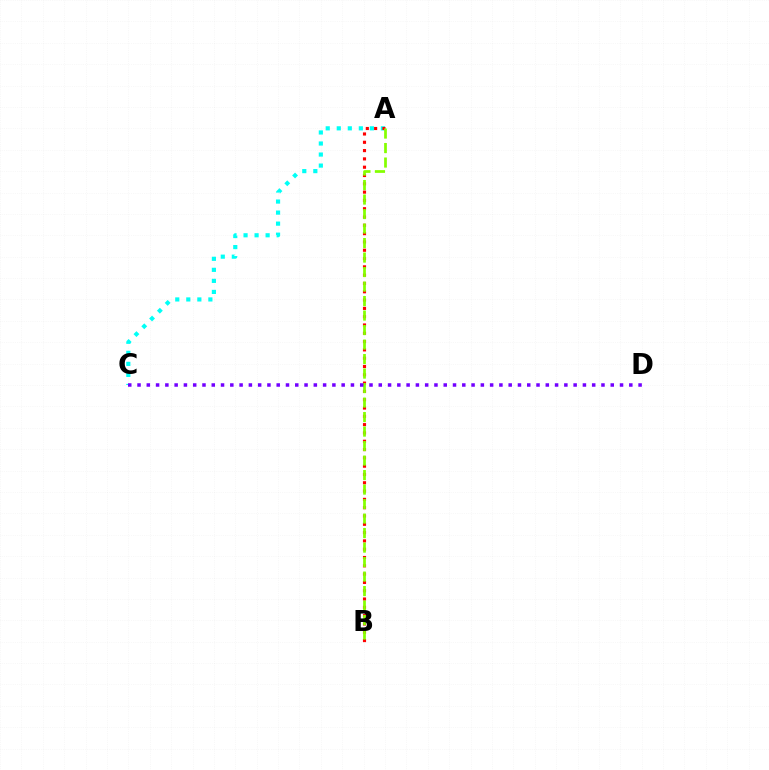{('A', 'C'): [{'color': '#00fff6', 'line_style': 'dotted', 'thickness': 3.0}], ('A', 'B'): [{'color': '#ff0000', 'line_style': 'dotted', 'thickness': 2.26}, {'color': '#84ff00', 'line_style': 'dashed', 'thickness': 1.97}], ('C', 'D'): [{'color': '#7200ff', 'line_style': 'dotted', 'thickness': 2.52}]}